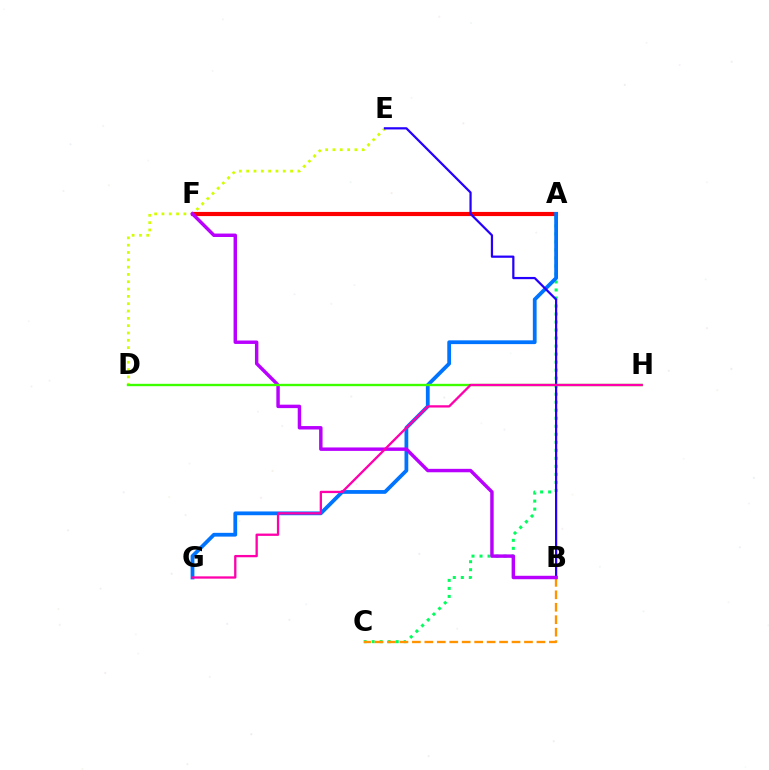{('A', 'C'): [{'color': '#00ff5c', 'line_style': 'dotted', 'thickness': 2.18}], ('A', 'F'): [{'color': '#00fff6', 'line_style': 'solid', 'thickness': 2.54}, {'color': '#ff0000', 'line_style': 'solid', 'thickness': 2.99}], ('D', 'E'): [{'color': '#d1ff00', 'line_style': 'dotted', 'thickness': 1.99}], ('A', 'G'): [{'color': '#0074ff', 'line_style': 'solid', 'thickness': 2.72}], ('B', 'E'): [{'color': '#2500ff', 'line_style': 'solid', 'thickness': 1.6}], ('B', 'C'): [{'color': '#ff9400', 'line_style': 'dashed', 'thickness': 1.69}], ('B', 'F'): [{'color': '#b900ff', 'line_style': 'solid', 'thickness': 2.47}], ('D', 'H'): [{'color': '#3dff00', 'line_style': 'solid', 'thickness': 1.7}], ('G', 'H'): [{'color': '#ff00ac', 'line_style': 'solid', 'thickness': 1.66}]}